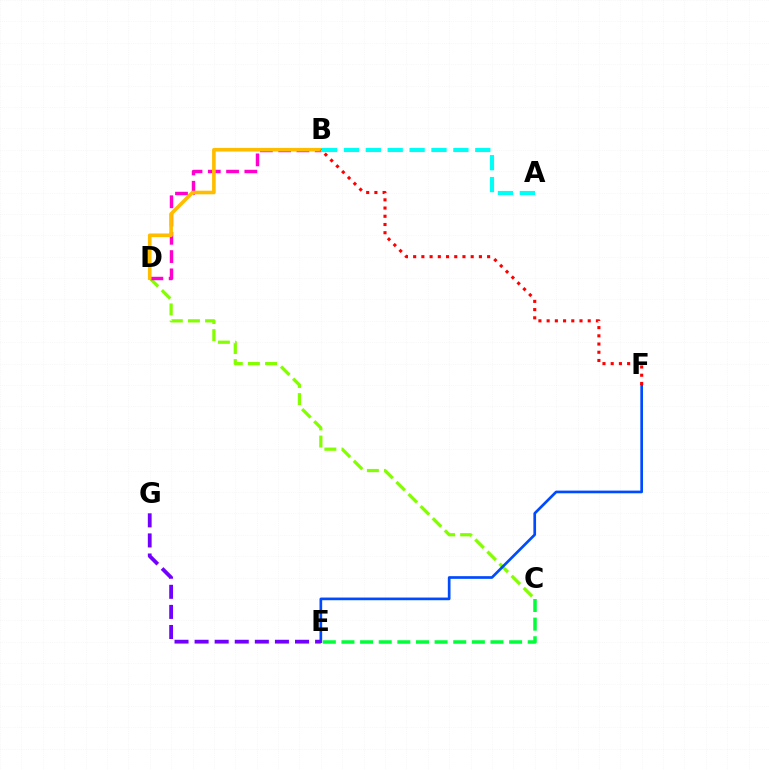{('C', 'D'): [{'color': '#84ff00', 'line_style': 'dashed', 'thickness': 2.33}], ('B', 'D'): [{'color': '#ff00cf', 'line_style': 'dashed', 'thickness': 2.48}, {'color': '#ffbd00', 'line_style': 'solid', 'thickness': 2.61}], ('E', 'F'): [{'color': '#004bff', 'line_style': 'solid', 'thickness': 1.93}], ('C', 'E'): [{'color': '#00ff39', 'line_style': 'dashed', 'thickness': 2.53}], ('B', 'F'): [{'color': '#ff0000', 'line_style': 'dotted', 'thickness': 2.23}], ('E', 'G'): [{'color': '#7200ff', 'line_style': 'dashed', 'thickness': 2.73}], ('A', 'B'): [{'color': '#00fff6', 'line_style': 'dashed', 'thickness': 2.97}]}